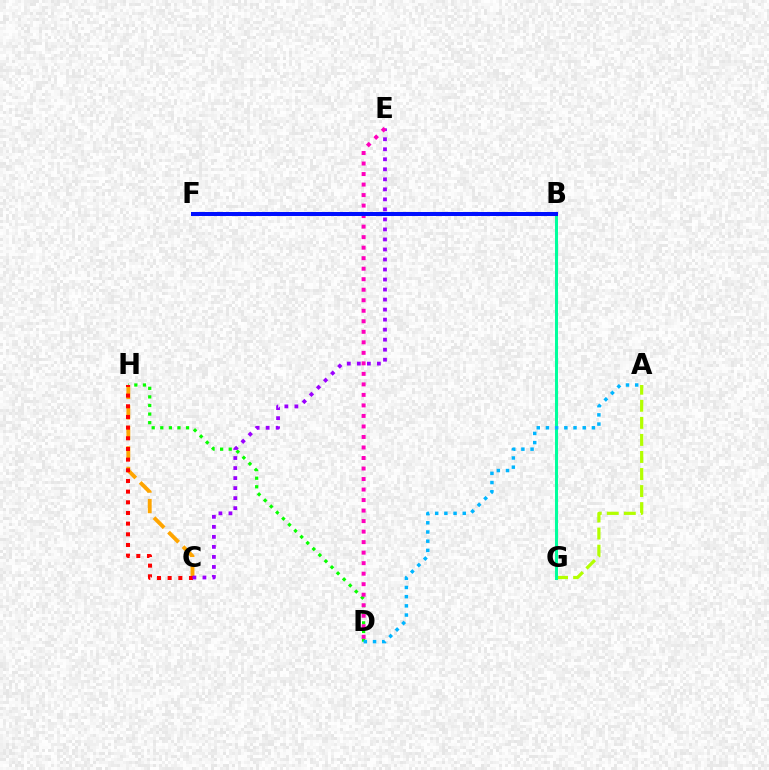{('C', 'H'): [{'color': '#ffa500', 'line_style': 'dashed', 'thickness': 2.78}, {'color': '#ff0000', 'line_style': 'dotted', 'thickness': 2.9}], ('D', 'H'): [{'color': '#08ff00', 'line_style': 'dotted', 'thickness': 2.33}], ('C', 'E'): [{'color': '#9b00ff', 'line_style': 'dotted', 'thickness': 2.72}], ('A', 'G'): [{'color': '#b3ff00', 'line_style': 'dashed', 'thickness': 2.32}], ('B', 'G'): [{'color': '#00ff9d', 'line_style': 'solid', 'thickness': 2.19}], ('A', 'D'): [{'color': '#00b5ff', 'line_style': 'dotted', 'thickness': 2.5}], ('D', 'E'): [{'color': '#ff00bd', 'line_style': 'dotted', 'thickness': 2.86}], ('B', 'F'): [{'color': '#0010ff', 'line_style': 'solid', 'thickness': 2.89}]}